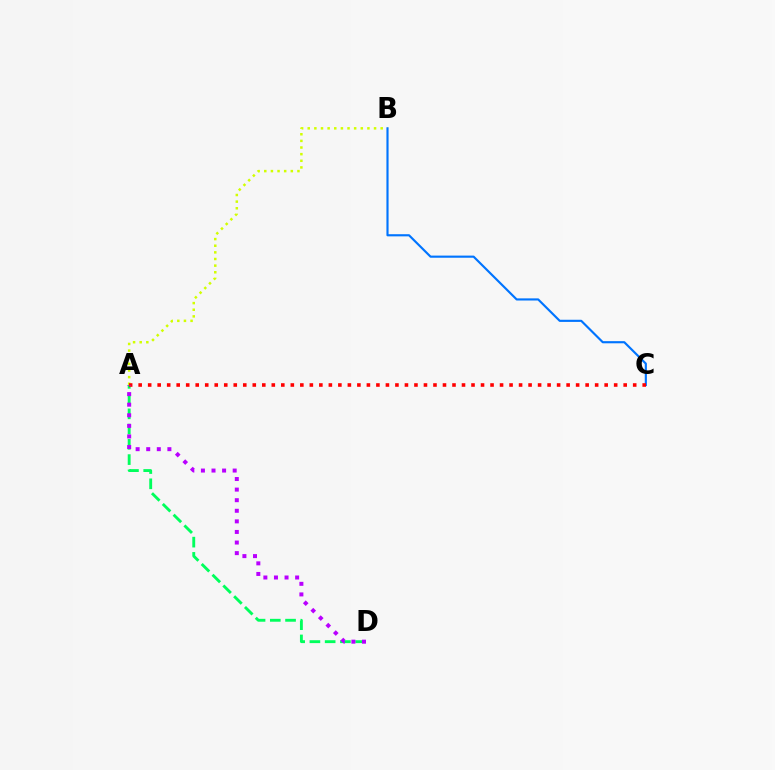{('A', 'D'): [{'color': '#00ff5c', 'line_style': 'dashed', 'thickness': 2.07}, {'color': '#b900ff', 'line_style': 'dotted', 'thickness': 2.88}], ('A', 'B'): [{'color': '#d1ff00', 'line_style': 'dotted', 'thickness': 1.8}], ('B', 'C'): [{'color': '#0074ff', 'line_style': 'solid', 'thickness': 1.55}], ('A', 'C'): [{'color': '#ff0000', 'line_style': 'dotted', 'thickness': 2.58}]}